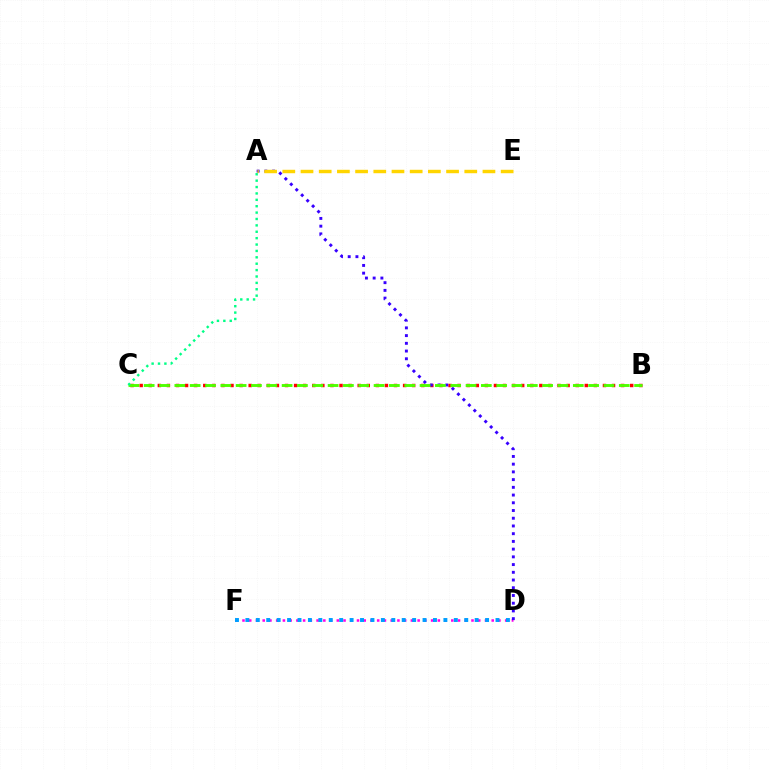{('D', 'F'): [{'color': '#ff00ed', 'line_style': 'dotted', 'thickness': 1.83}, {'color': '#009eff', 'line_style': 'dotted', 'thickness': 2.83}], ('B', 'C'): [{'color': '#ff0000', 'line_style': 'dotted', 'thickness': 2.47}, {'color': '#4fff00', 'line_style': 'dashed', 'thickness': 2.08}], ('A', 'D'): [{'color': '#3700ff', 'line_style': 'dotted', 'thickness': 2.1}], ('A', 'E'): [{'color': '#ffd500', 'line_style': 'dashed', 'thickness': 2.47}], ('A', 'C'): [{'color': '#00ff86', 'line_style': 'dotted', 'thickness': 1.74}]}